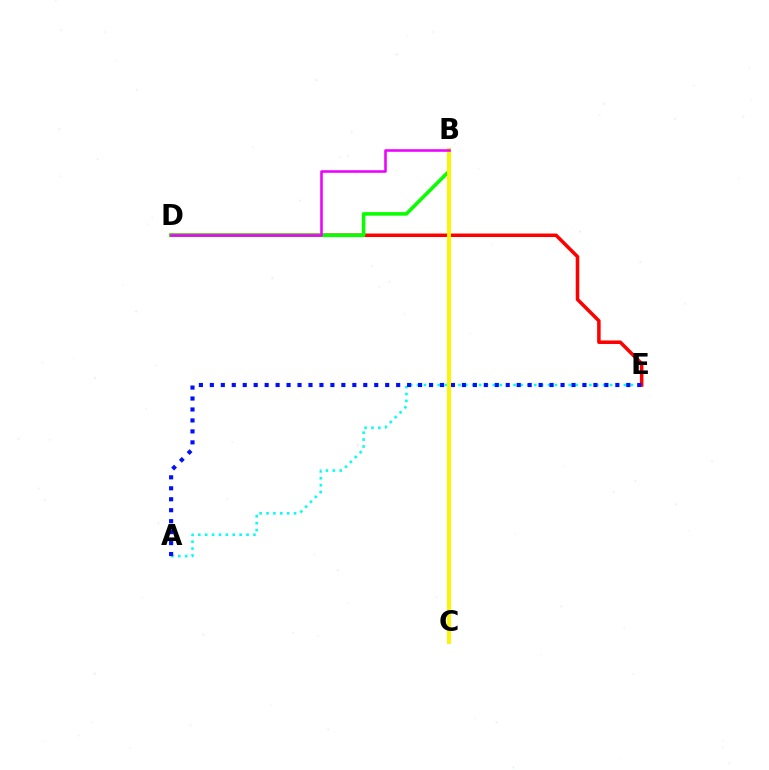{('A', 'E'): [{'color': '#00fff6', 'line_style': 'dotted', 'thickness': 1.87}, {'color': '#0010ff', 'line_style': 'dotted', 'thickness': 2.98}], ('D', 'E'): [{'color': '#ff0000', 'line_style': 'solid', 'thickness': 2.53}], ('B', 'D'): [{'color': '#08ff00', 'line_style': 'solid', 'thickness': 2.58}, {'color': '#ee00ff', 'line_style': 'solid', 'thickness': 1.84}], ('B', 'C'): [{'color': '#fcf500', 'line_style': 'solid', 'thickness': 2.82}]}